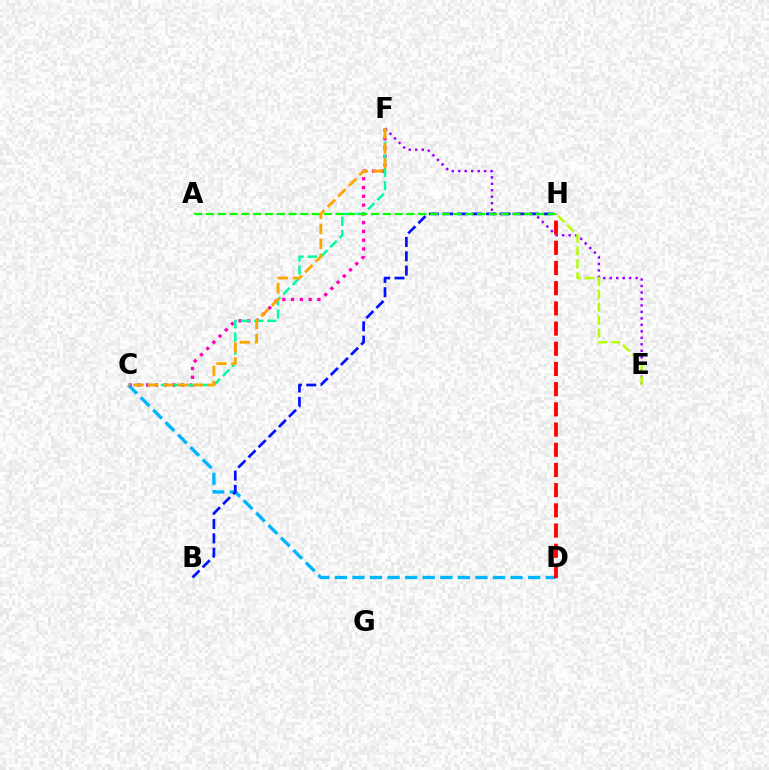{('E', 'F'): [{'color': '#9b00ff', 'line_style': 'dotted', 'thickness': 1.76}], ('C', 'D'): [{'color': '#00b5ff', 'line_style': 'dashed', 'thickness': 2.39}], ('E', 'H'): [{'color': '#b3ff00', 'line_style': 'dashed', 'thickness': 1.76}], ('C', 'F'): [{'color': '#ff00bd', 'line_style': 'dotted', 'thickness': 2.38}, {'color': '#00ff9d', 'line_style': 'dashed', 'thickness': 1.79}, {'color': '#ffa500', 'line_style': 'dashed', 'thickness': 2.03}], ('B', 'H'): [{'color': '#0010ff', 'line_style': 'dashed', 'thickness': 1.95}], ('D', 'H'): [{'color': '#ff0000', 'line_style': 'dashed', 'thickness': 2.74}], ('A', 'H'): [{'color': '#08ff00', 'line_style': 'dashed', 'thickness': 1.6}]}